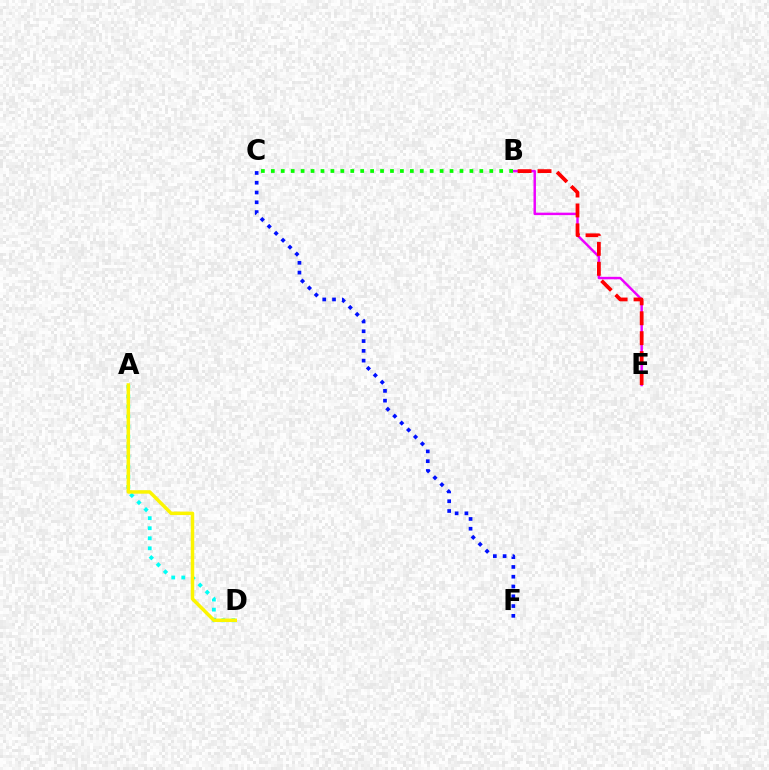{('B', 'E'): [{'color': '#ee00ff', 'line_style': 'solid', 'thickness': 1.77}, {'color': '#ff0000', 'line_style': 'dashed', 'thickness': 2.71}], ('C', 'F'): [{'color': '#0010ff', 'line_style': 'dotted', 'thickness': 2.66}], ('B', 'C'): [{'color': '#08ff00', 'line_style': 'dotted', 'thickness': 2.7}], ('A', 'D'): [{'color': '#00fff6', 'line_style': 'dotted', 'thickness': 2.73}, {'color': '#fcf500', 'line_style': 'solid', 'thickness': 2.5}]}